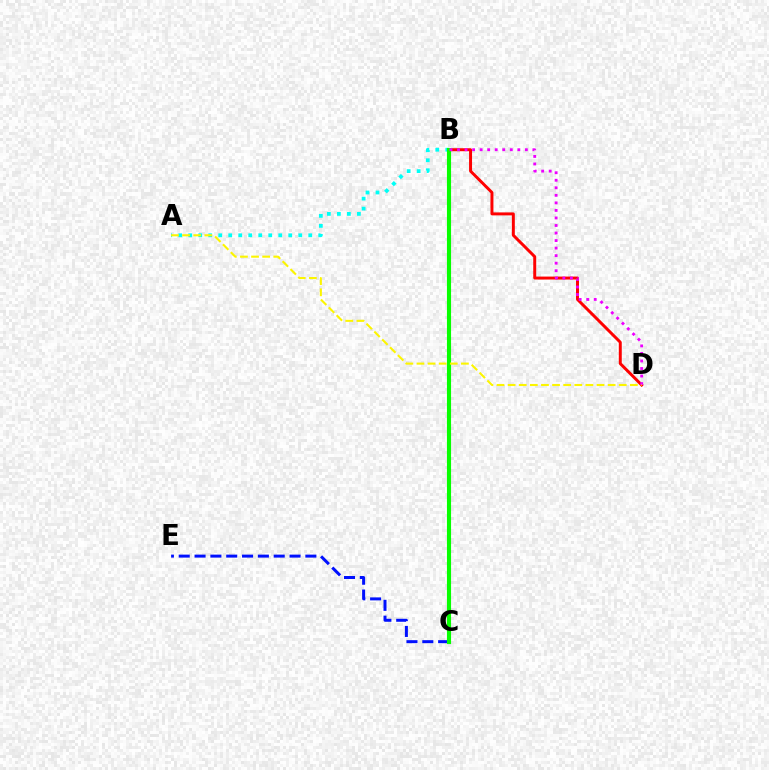{('A', 'B'): [{'color': '#00fff6', 'line_style': 'dotted', 'thickness': 2.72}], ('C', 'E'): [{'color': '#0010ff', 'line_style': 'dashed', 'thickness': 2.15}], ('B', 'D'): [{'color': '#ff0000', 'line_style': 'solid', 'thickness': 2.13}, {'color': '#ee00ff', 'line_style': 'dotted', 'thickness': 2.05}], ('B', 'C'): [{'color': '#08ff00', 'line_style': 'solid', 'thickness': 2.96}], ('A', 'D'): [{'color': '#fcf500', 'line_style': 'dashed', 'thickness': 1.51}]}